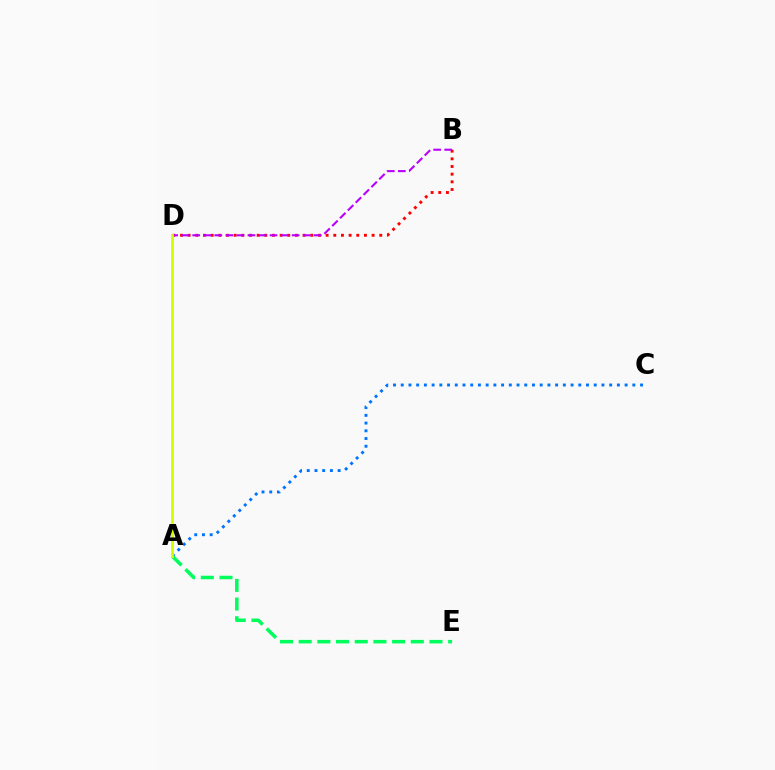{('B', 'D'): [{'color': '#ff0000', 'line_style': 'dotted', 'thickness': 2.08}, {'color': '#b900ff', 'line_style': 'dashed', 'thickness': 1.5}], ('A', 'E'): [{'color': '#00ff5c', 'line_style': 'dashed', 'thickness': 2.54}], ('A', 'C'): [{'color': '#0074ff', 'line_style': 'dotted', 'thickness': 2.1}], ('A', 'D'): [{'color': '#d1ff00', 'line_style': 'solid', 'thickness': 2.03}]}